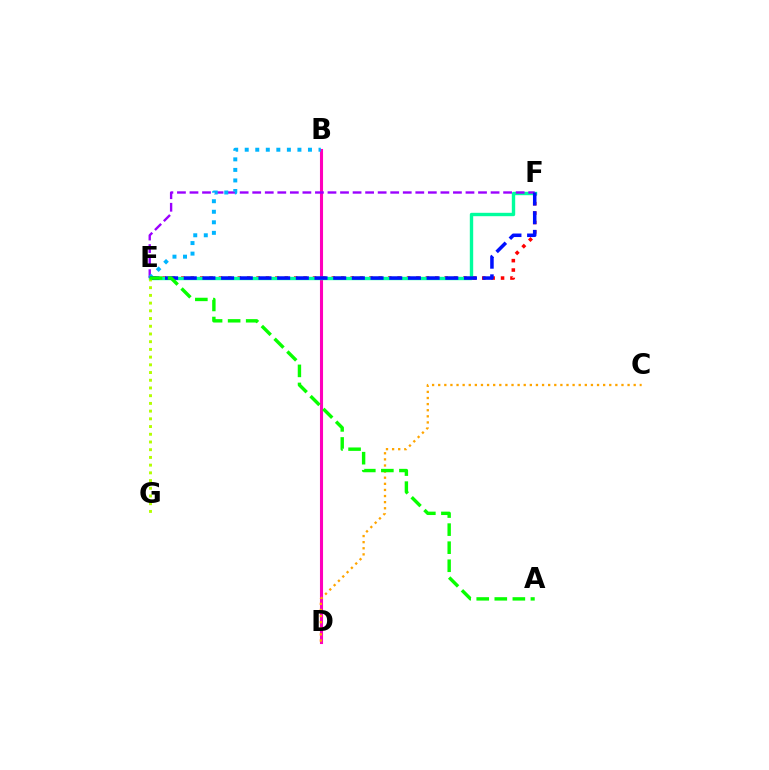{('E', 'F'): [{'color': '#ff0000', 'line_style': 'dotted', 'thickness': 2.55}, {'color': '#00ff9d', 'line_style': 'solid', 'thickness': 2.44}, {'color': '#9b00ff', 'line_style': 'dashed', 'thickness': 1.7}, {'color': '#0010ff', 'line_style': 'dashed', 'thickness': 2.54}], ('B', 'D'): [{'color': '#ff00bd', 'line_style': 'solid', 'thickness': 2.22}], ('C', 'D'): [{'color': '#ffa500', 'line_style': 'dotted', 'thickness': 1.66}], ('B', 'E'): [{'color': '#00b5ff', 'line_style': 'dotted', 'thickness': 2.86}], ('E', 'G'): [{'color': '#b3ff00', 'line_style': 'dotted', 'thickness': 2.1}], ('A', 'E'): [{'color': '#08ff00', 'line_style': 'dashed', 'thickness': 2.45}]}